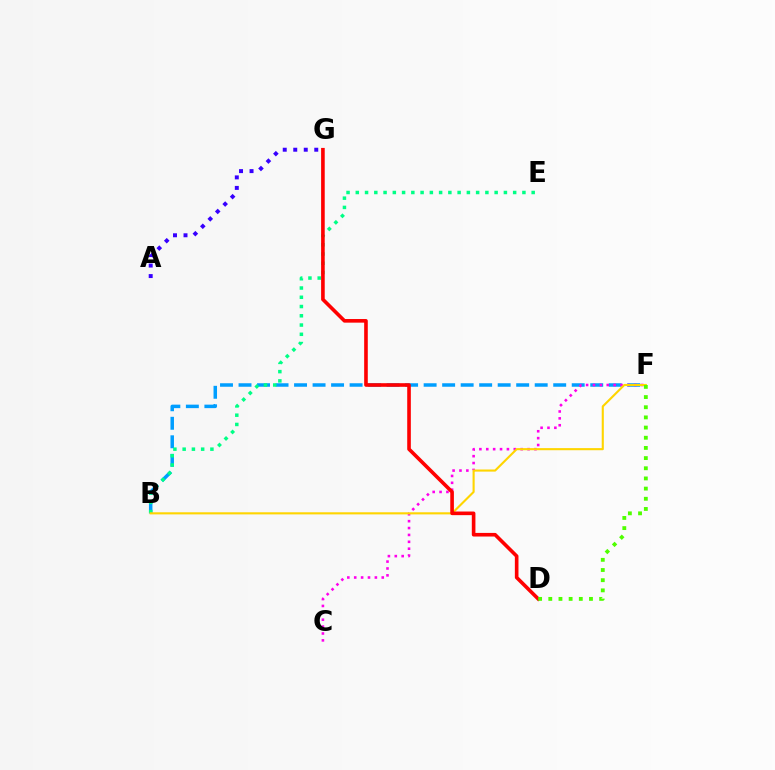{('B', 'F'): [{'color': '#009eff', 'line_style': 'dashed', 'thickness': 2.51}, {'color': '#ffd500', 'line_style': 'solid', 'thickness': 1.52}], ('C', 'F'): [{'color': '#ff00ed', 'line_style': 'dotted', 'thickness': 1.87}], ('B', 'E'): [{'color': '#00ff86', 'line_style': 'dotted', 'thickness': 2.52}], ('A', 'G'): [{'color': '#3700ff', 'line_style': 'dotted', 'thickness': 2.85}], ('D', 'G'): [{'color': '#ff0000', 'line_style': 'solid', 'thickness': 2.61}], ('D', 'F'): [{'color': '#4fff00', 'line_style': 'dotted', 'thickness': 2.76}]}